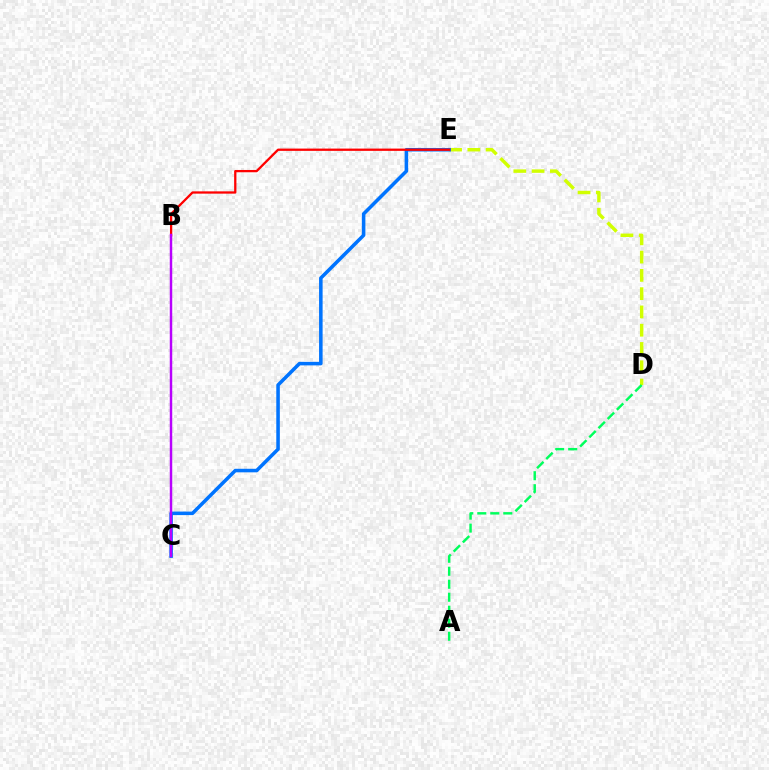{('D', 'E'): [{'color': '#d1ff00', 'line_style': 'dashed', 'thickness': 2.48}], ('C', 'E'): [{'color': '#0074ff', 'line_style': 'solid', 'thickness': 2.55}], ('A', 'D'): [{'color': '#00ff5c', 'line_style': 'dashed', 'thickness': 1.77}], ('B', 'E'): [{'color': '#ff0000', 'line_style': 'solid', 'thickness': 1.64}], ('B', 'C'): [{'color': '#b900ff', 'line_style': 'solid', 'thickness': 1.77}]}